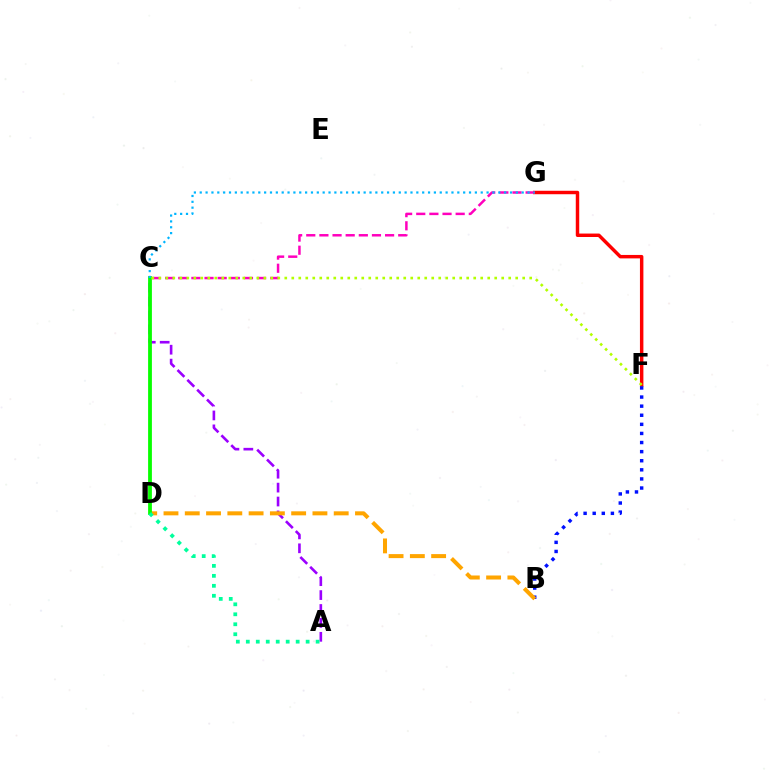{('F', 'G'): [{'color': '#ff0000', 'line_style': 'solid', 'thickness': 2.49}], ('B', 'F'): [{'color': '#0010ff', 'line_style': 'dotted', 'thickness': 2.47}], ('C', 'G'): [{'color': '#ff00bd', 'line_style': 'dashed', 'thickness': 1.78}, {'color': '#00b5ff', 'line_style': 'dotted', 'thickness': 1.59}], ('A', 'C'): [{'color': '#9b00ff', 'line_style': 'dashed', 'thickness': 1.89}], ('B', 'D'): [{'color': '#ffa500', 'line_style': 'dashed', 'thickness': 2.89}], ('C', 'D'): [{'color': '#08ff00', 'line_style': 'solid', 'thickness': 2.73}], ('A', 'D'): [{'color': '#00ff9d', 'line_style': 'dotted', 'thickness': 2.71}], ('C', 'F'): [{'color': '#b3ff00', 'line_style': 'dotted', 'thickness': 1.9}]}